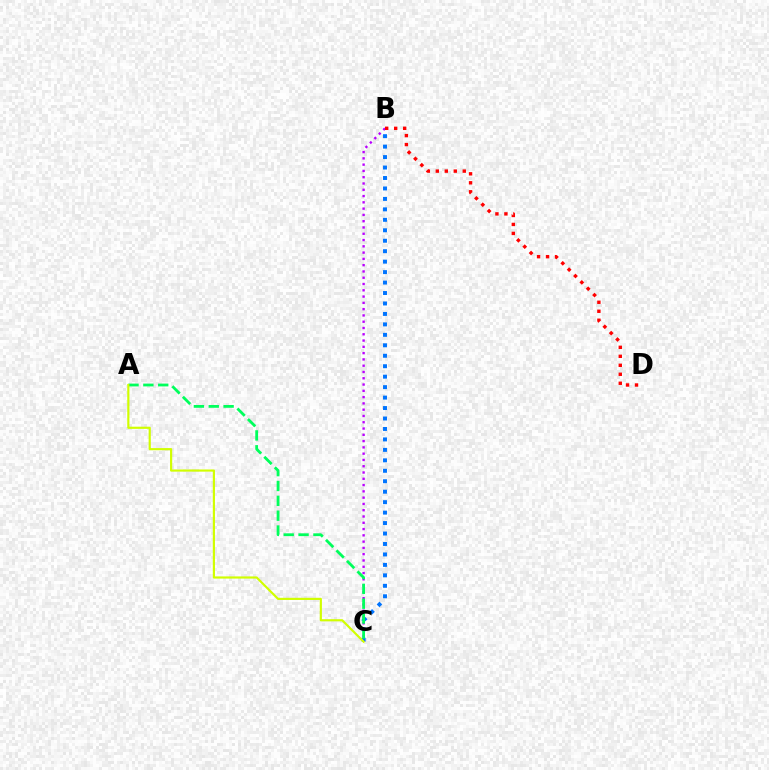{('B', 'C'): [{'color': '#0074ff', 'line_style': 'dotted', 'thickness': 2.84}, {'color': '#b900ff', 'line_style': 'dotted', 'thickness': 1.71}], ('A', 'C'): [{'color': '#00ff5c', 'line_style': 'dashed', 'thickness': 2.02}, {'color': '#d1ff00', 'line_style': 'solid', 'thickness': 1.56}], ('B', 'D'): [{'color': '#ff0000', 'line_style': 'dotted', 'thickness': 2.44}]}